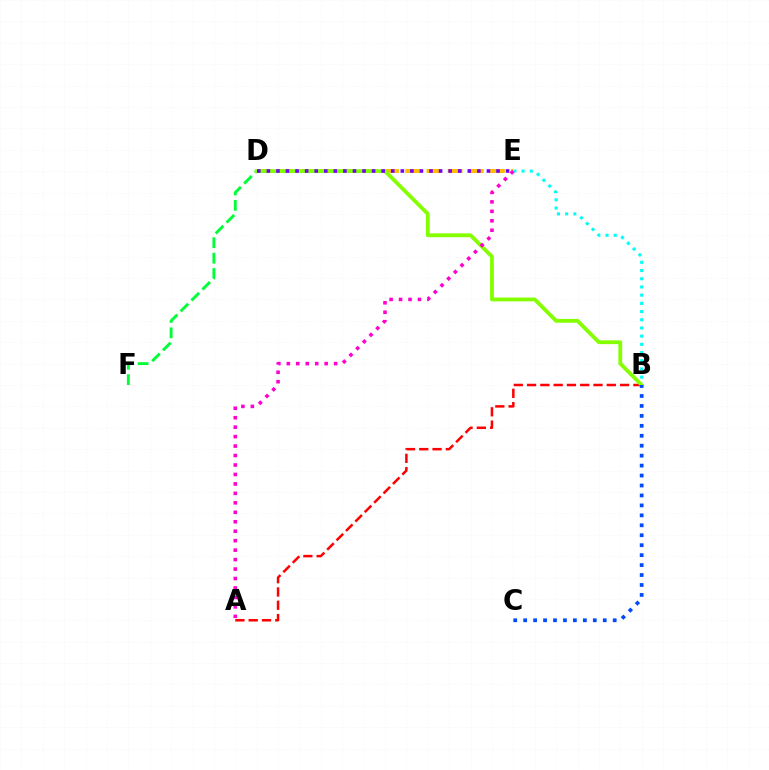{('D', 'E'): [{'color': '#ffbd00', 'line_style': 'dashed', 'thickness': 2.88}, {'color': '#7200ff', 'line_style': 'dotted', 'thickness': 2.6}], ('D', 'F'): [{'color': '#00ff39', 'line_style': 'dashed', 'thickness': 2.09}], ('A', 'B'): [{'color': '#ff0000', 'line_style': 'dashed', 'thickness': 1.81}], ('B', 'E'): [{'color': '#00fff6', 'line_style': 'dotted', 'thickness': 2.23}], ('B', 'D'): [{'color': '#84ff00', 'line_style': 'solid', 'thickness': 2.73}], ('B', 'C'): [{'color': '#004bff', 'line_style': 'dotted', 'thickness': 2.7}], ('A', 'E'): [{'color': '#ff00cf', 'line_style': 'dotted', 'thickness': 2.57}]}